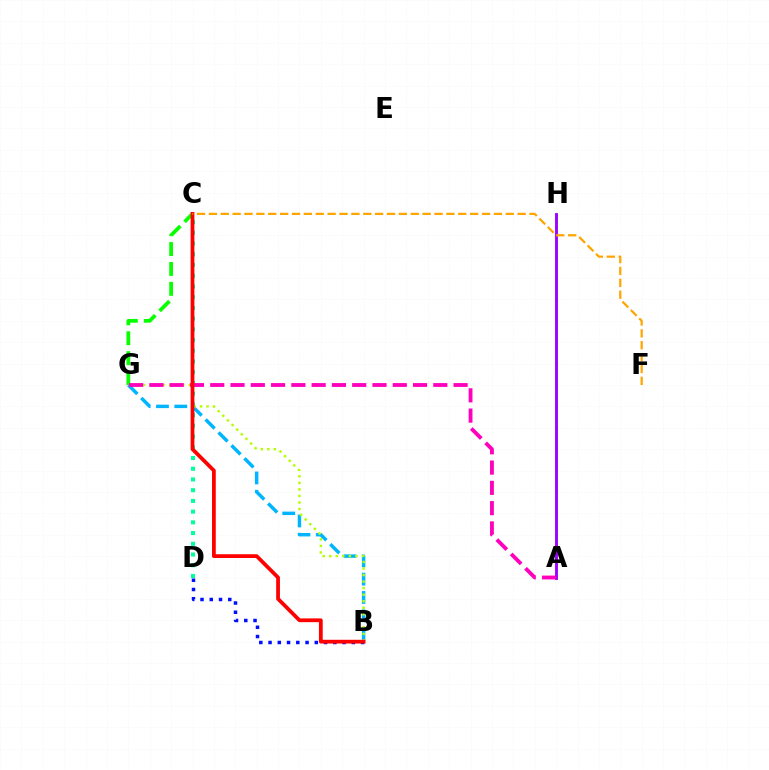{('A', 'H'): [{'color': '#9b00ff', 'line_style': 'solid', 'thickness': 2.07}], ('C', 'G'): [{'color': '#08ff00', 'line_style': 'dashed', 'thickness': 2.7}], ('B', 'G'): [{'color': '#00b5ff', 'line_style': 'dashed', 'thickness': 2.49}, {'color': '#b3ff00', 'line_style': 'dotted', 'thickness': 1.78}], ('B', 'D'): [{'color': '#0010ff', 'line_style': 'dotted', 'thickness': 2.51}], ('C', 'D'): [{'color': '#00ff9d', 'line_style': 'dotted', 'thickness': 2.91}], ('A', 'G'): [{'color': '#ff00bd', 'line_style': 'dashed', 'thickness': 2.75}], ('B', 'C'): [{'color': '#ff0000', 'line_style': 'solid', 'thickness': 2.71}], ('C', 'F'): [{'color': '#ffa500', 'line_style': 'dashed', 'thickness': 1.61}]}